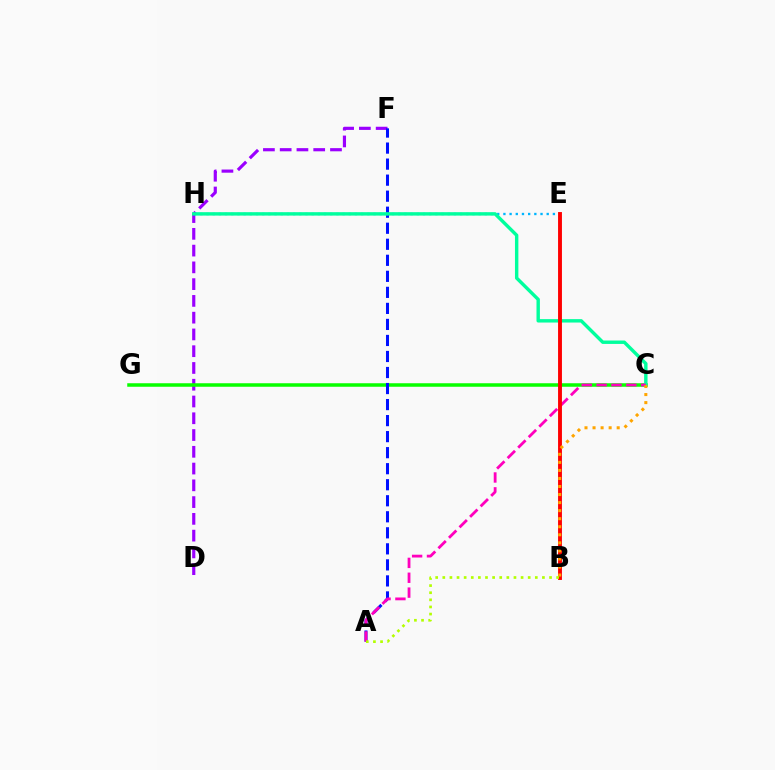{('D', 'F'): [{'color': '#9b00ff', 'line_style': 'dashed', 'thickness': 2.28}], ('C', 'G'): [{'color': '#08ff00', 'line_style': 'solid', 'thickness': 2.53}], ('A', 'F'): [{'color': '#0010ff', 'line_style': 'dashed', 'thickness': 2.18}], ('E', 'H'): [{'color': '#00b5ff', 'line_style': 'dotted', 'thickness': 1.68}], ('C', 'H'): [{'color': '#00ff9d', 'line_style': 'solid', 'thickness': 2.45}], ('A', 'C'): [{'color': '#ff00bd', 'line_style': 'dashed', 'thickness': 2.02}], ('B', 'E'): [{'color': '#ff0000', 'line_style': 'solid', 'thickness': 2.8}], ('B', 'C'): [{'color': '#ffa500', 'line_style': 'dotted', 'thickness': 2.19}], ('A', 'B'): [{'color': '#b3ff00', 'line_style': 'dotted', 'thickness': 1.93}]}